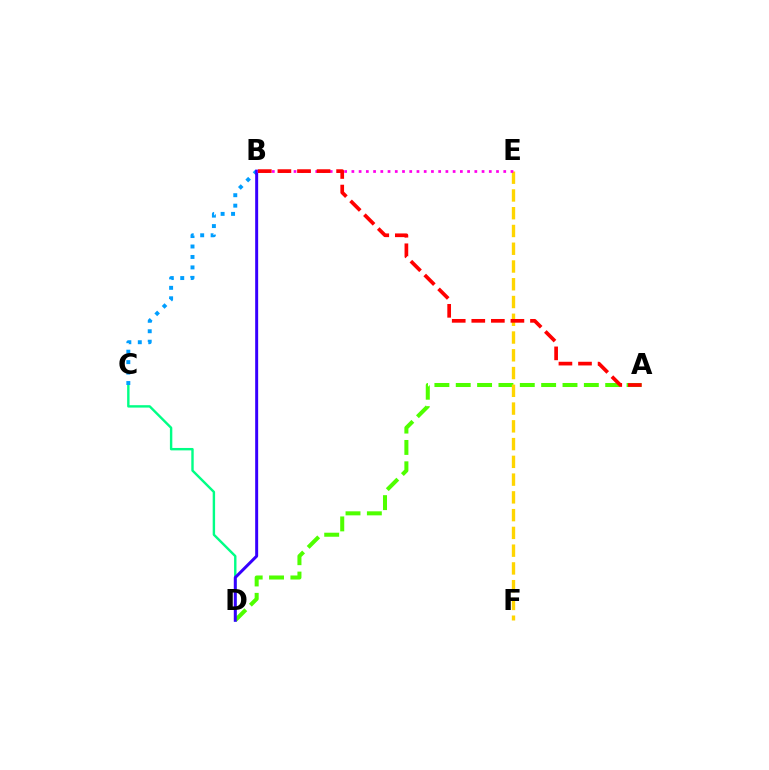{('C', 'D'): [{'color': '#00ff86', 'line_style': 'solid', 'thickness': 1.73}], ('B', 'C'): [{'color': '#009eff', 'line_style': 'dotted', 'thickness': 2.84}], ('A', 'D'): [{'color': '#4fff00', 'line_style': 'dashed', 'thickness': 2.9}], ('E', 'F'): [{'color': '#ffd500', 'line_style': 'dashed', 'thickness': 2.41}], ('B', 'D'): [{'color': '#3700ff', 'line_style': 'solid', 'thickness': 2.15}], ('B', 'E'): [{'color': '#ff00ed', 'line_style': 'dotted', 'thickness': 1.96}], ('A', 'B'): [{'color': '#ff0000', 'line_style': 'dashed', 'thickness': 2.66}]}